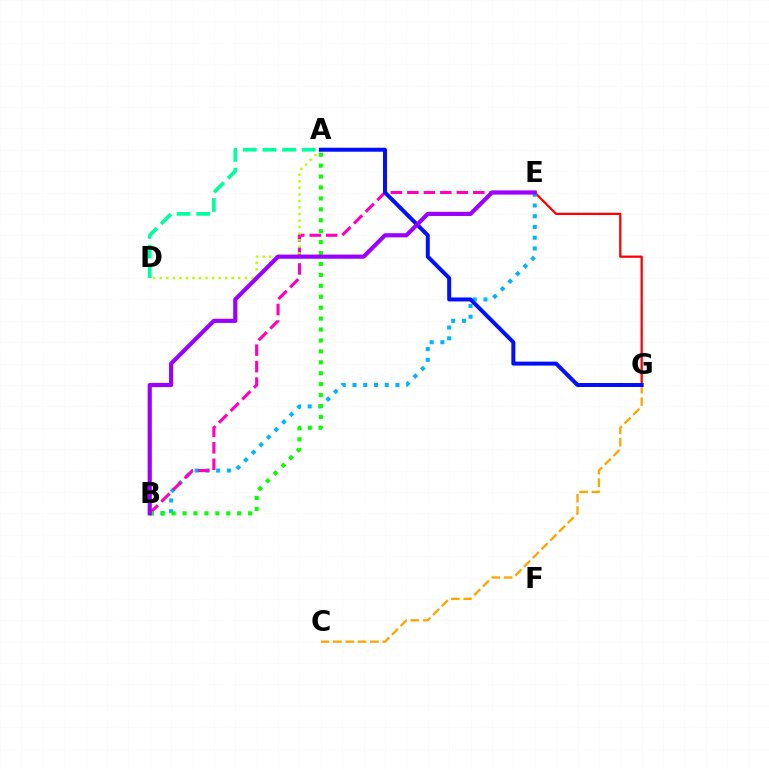{('E', 'G'): [{'color': '#ff0000', 'line_style': 'solid', 'thickness': 1.62}], ('C', 'G'): [{'color': '#ffa500', 'line_style': 'dashed', 'thickness': 1.68}], ('B', 'E'): [{'color': '#00b5ff', 'line_style': 'dotted', 'thickness': 2.92}, {'color': '#ff00bd', 'line_style': 'dashed', 'thickness': 2.24}, {'color': '#9b00ff', 'line_style': 'solid', 'thickness': 2.99}], ('A', 'D'): [{'color': '#00ff9d', 'line_style': 'dashed', 'thickness': 2.67}, {'color': '#b3ff00', 'line_style': 'dotted', 'thickness': 1.78}], ('A', 'G'): [{'color': '#0010ff', 'line_style': 'solid', 'thickness': 2.87}], ('A', 'B'): [{'color': '#08ff00', 'line_style': 'dotted', 'thickness': 2.97}]}